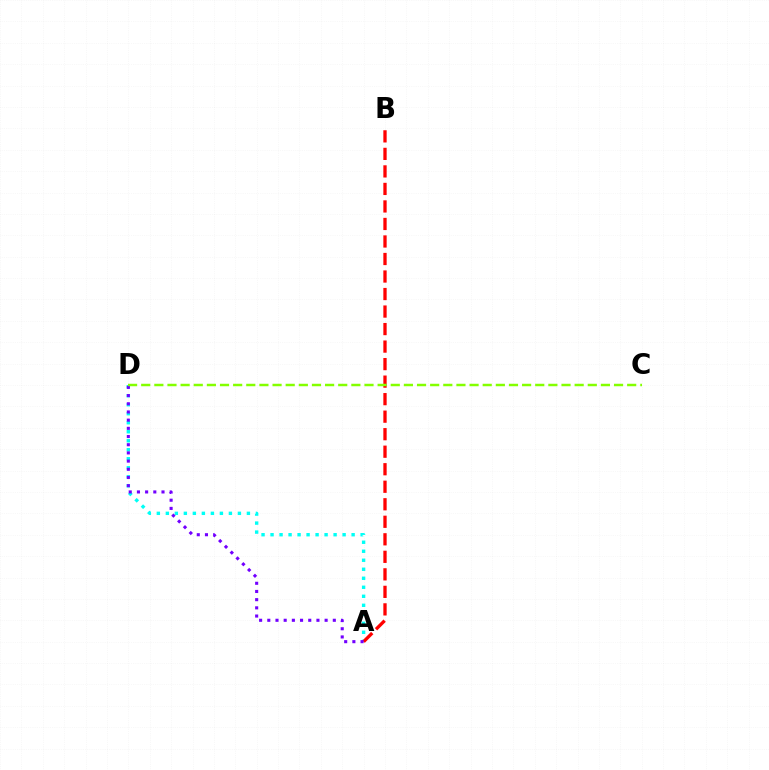{('A', 'D'): [{'color': '#00fff6', 'line_style': 'dotted', 'thickness': 2.45}, {'color': '#7200ff', 'line_style': 'dotted', 'thickness': 2.23}], ('A', 'B'): [{'color': '#ff0000', 'line_style': 'dashed', 'thickness': 2.38}], ('C', 'D'): [{'color': '#84ff00', 'line_style': 'dashed', 'thickness': 1.78}]}